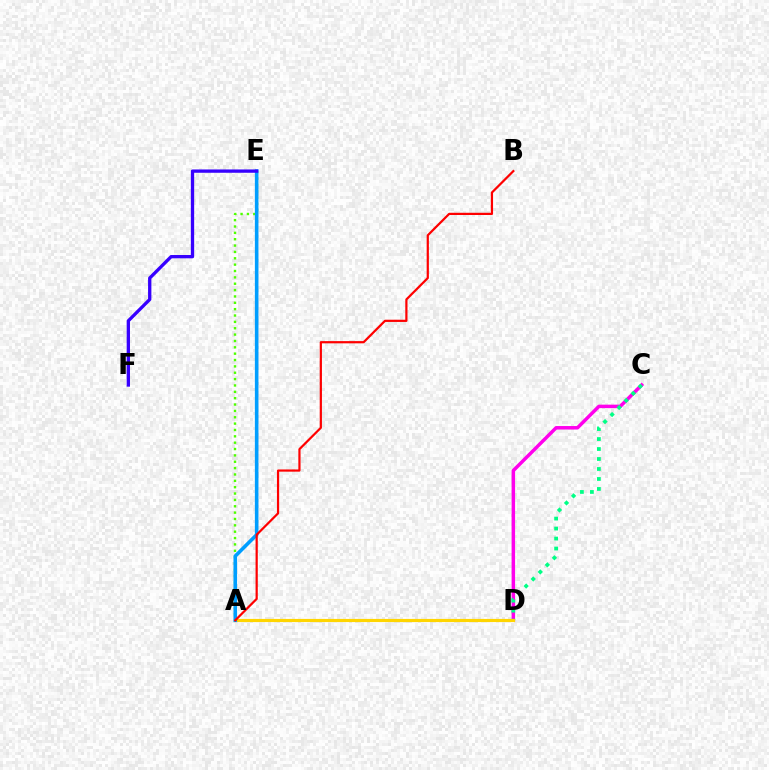{('C', 'D'): [{'color': '#ff00ed', 'line_style': 'solid', 'thickness': 2.51}, {'color': '#00ff86', 'line_style': 'dotted', 'thickness': 2.71}], ('A', 'D'): [{'color': '#ffd500', 'line_style': 'solid', 'thickness': 2.28}], ('A', 'E'): [{'color': '#4fff00', 'line_style': 'dotted', 'thickness': 1.73}, {'color': '#009eff', 'line_style': 'solid', 'thickness': 2.59}], ('A', 'B'): [{'color': '#ff0000', 'line_style': 'solid', 'thickness': 1.6}], ('E', 'F'): [{'color': '#3700ff', 'line_style': 'solid', 'thickness': 2.39}]}